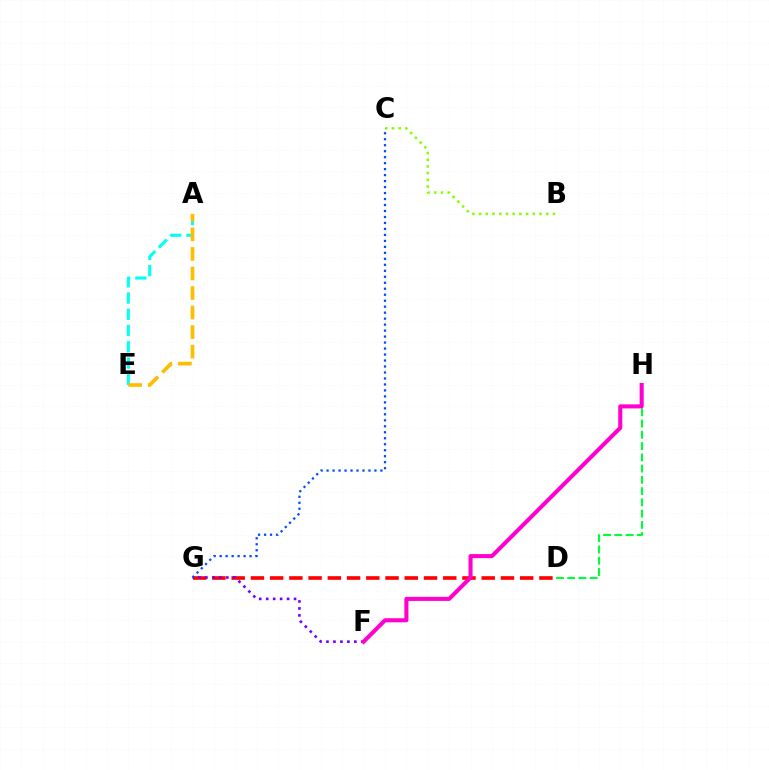{('D', 'H'): [{'color': '#00ff39', 'line_style': 'dashed', 'thickness': 1.53}], ('D', 'G'): [{'color': '#ff0000', 'line_style': 'dashed', 'thickness': 2.61}], ('A', 'E'): [{'color': '#00fff6', 'line_style': 'dashed', 'thickness': 2.21}, {'color': '#ffbd00', 'line_style': 'dashed', 'thickness': 2.66}], ('F', 'G'): [{'color': '#7200ff', 'line_style': 'dotted', 'thickness': 1.89}], ('B', 'C'): [{'color': '#84ff00', 'line_style': 'dotted', 'thickness': 1.82}], ('F', 'H'): [{'color': '#ff00cf', 'line_style': 'solid', 'thickness': 2.92}], ('C', 'G'): [{'color': '#004bff', 'line_style': 'dotted', 'thickness': 1.62}]}